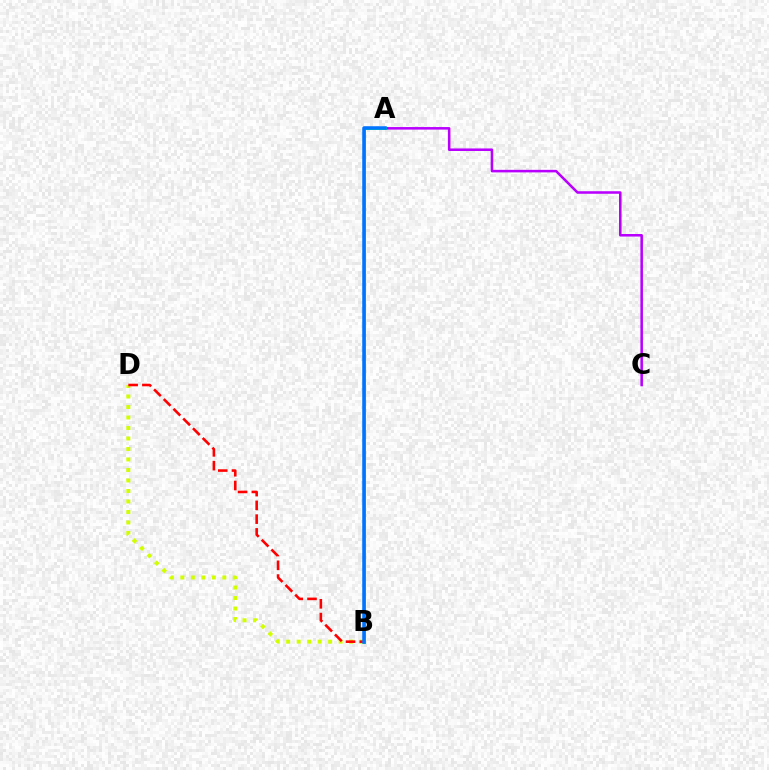{('A', 'C'): [{'color': '#b900ff', 'line_style': 'solid', 'thickness': 1.84}], ('B', 'D'): [{'color': '#d1ff00', 'line_style': 'dotted', 'thickness': 2.85}, {'color': '#ff0000', 'line_style': 'dashed', 'thickness': 1.87}], ('A', 'B'): [{'color': '#00ff5c', 'line_style': 'solid', 'thickness': 2.07}, {'color': '#0074ff', 'line_style': 'solid', 'thickness': 2.54}]}